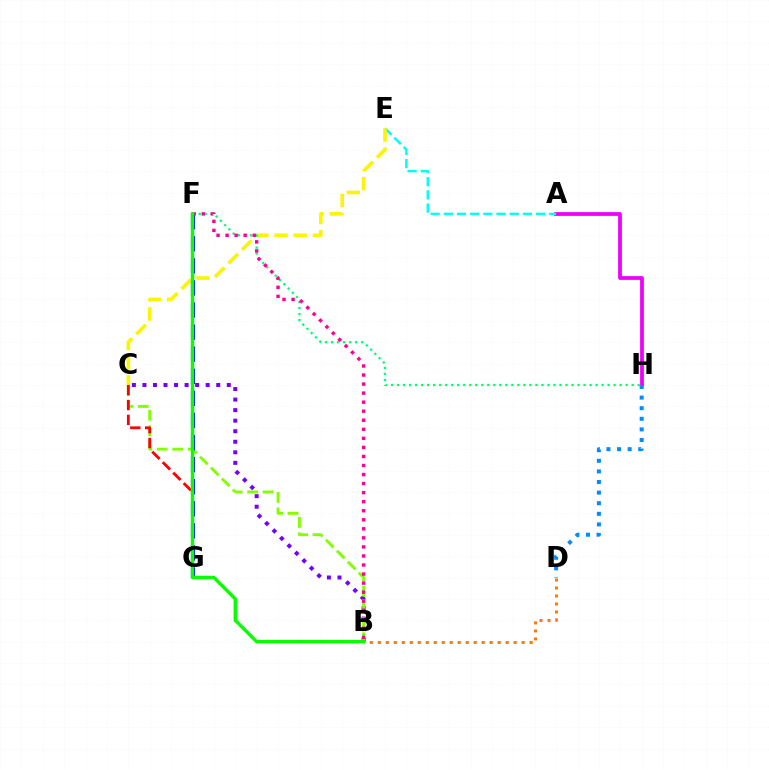{('A', 'H'): [{'color': '#ee00ff', 'line_style': 'solid', 'thickness': 2.71}], ('A', 'E'): [{'color': '#00fff6', 'line_style': 'dashed', 'thickness': 1.79}], ('B', 'D'): [{'color': '#ff7c00', 'line_style': 'dotted', 'thickness': 2.17}], ('C', 'E'): [{'color': '#fcf500', 'line_style': 'dashed', 'thickness': 2.6}], ('B', 'C'): [{'color': '#7200ff', 'line_style': 'dotted', 'thickness': 2.86}, {'color': '#84ff00', 'line_style': 'dashed', 'thickness': 2.1}], ('F', 'G'): [{'color': '#0010ff', 'line_style': 'dashed', 'thickness': 3.0}], ('F', 'H'): [{'color': '#00ff74', 'line_style': 'dotted', 'thickness': 1.63}], ('C', 'G'): [{'color': '#ff0000', 'line_style': 'dashed', 'thickness': 2.02}], ('B', 'F'): [{'color': '#ff0094', 'line_style': 'dotted', 'thickness': 2.46}, {'color': '#08ff00', 'line_style': 'solid', 'thickness': 2.44}], ('D', 'H'): [{'color': '#008cff', 'line_style': 'dotted', 'thickness': 2.88}]}